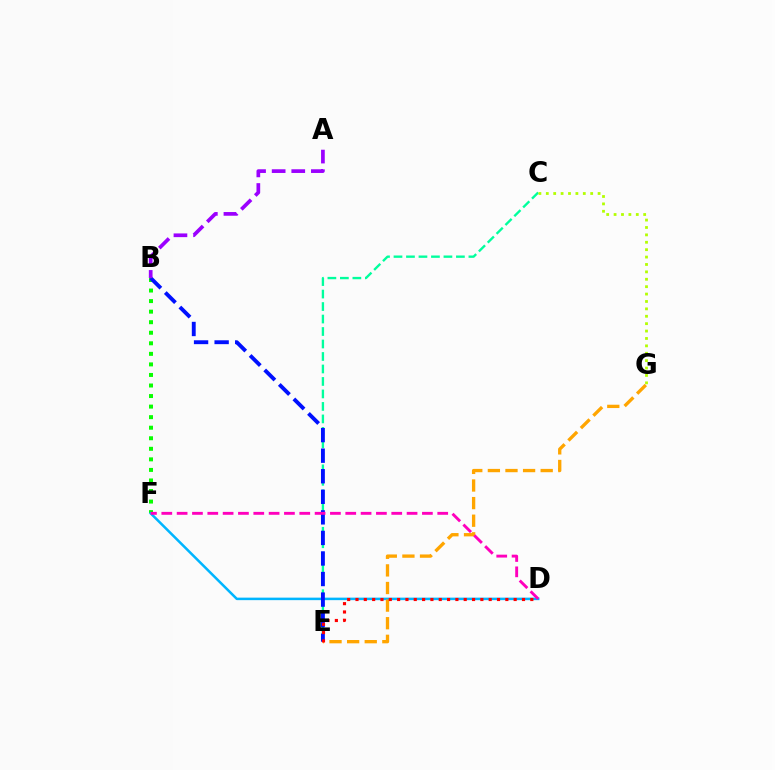{('B', 'F'): [{'color': '#08ff00', 'line_style': 'dotted', 'thickness': 2.87}], ('C', 'E'): [{'color': '#00ff9d', 'line_style': 'dashed', 'thickness': 1.7}], ('D', 'F'): [{'color': '#00b5ff', 'line_style': 'solid', 'thickness': 1.81}, {'color': '#ff00bd', 'line_style': 'dashed', 'thickness': 2.08}], ('E', 'G'): [{'color': '#ffa500', 'line_style': 'dashed', 'thickness': 2.39}], ('B', 'E'): [{'color': '#0010ff', 'line_style': 'dashed', 'thickness': 2.79}], ('A', 'B'): [{'color': '#9b00ff', 'line_style': 'dashed', 'thickness': 2.66}], ('D', 'E'): [{'color': '#ff0000', 'line_style': 'dotted', 'thickness': 2.26}], ('C', 'G'): [{'color': '#b3ff00', 'line_style': 'dotted', 'thickness': 2.01}]}